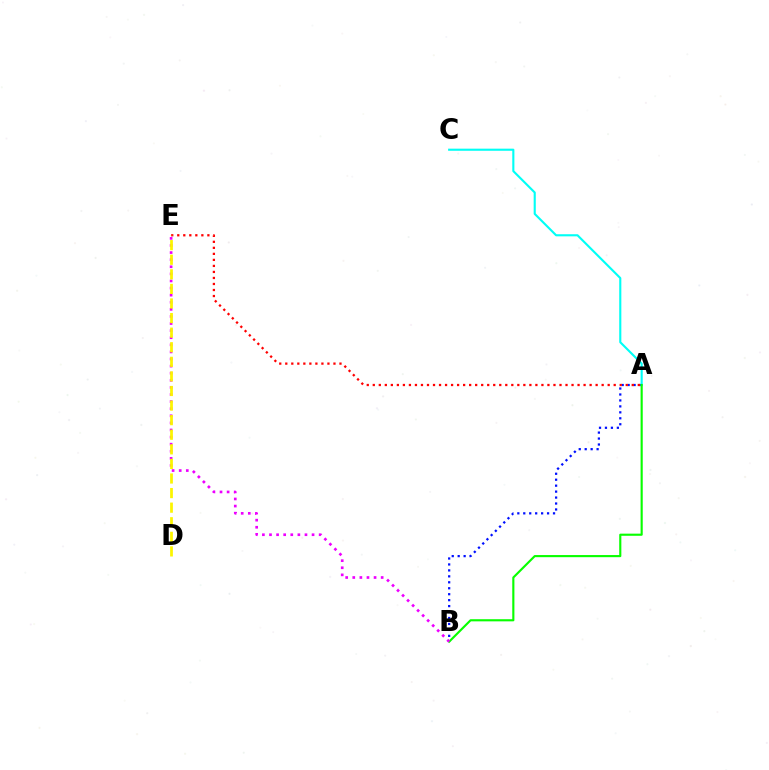{('A', 'B'): [{'color': '#0010ff', 'line_style': 'dotted', 'thickness': 1.62}, {'color': '#08ff00', 'line_style': 'solid', 'thickness': 1.54}], ('A', 'C'): [{'color': '#00fff6', 'line_style': 'solid', 'thickness': 1.52}], ('B', 'E'): [{'color': '#ee00ff', 'line_style': 'dotted', 'thickness': 1.93}], ('A', 'E'): [{'color': '#ff0000', 'line_style': 'dotted', 'thickness': 1.64}], ('D', 'E'): [{'color': '#fcf500', 'line_style': 'dashed', 'thickness': 1.98}]}